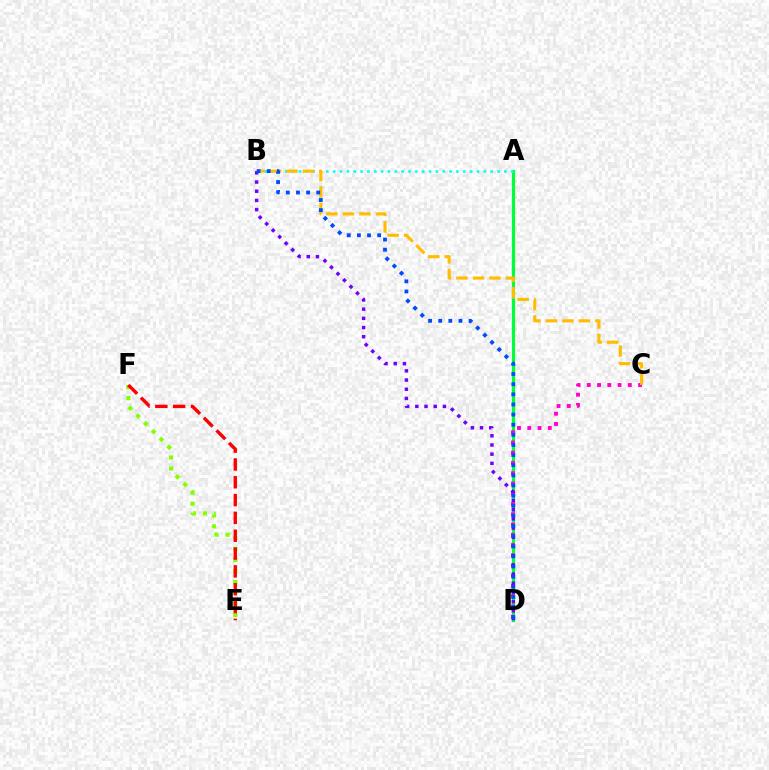{('A', 'D'): [{'color': '#00ff39', 'line_style': 'solid', 'thickness': 2.29}], ('C', 'D'): [{'color': '#ff00cf', 'line_style': 'dotted', 'thickness': 2.79}], ('E', 'F'): [{'color': '#84ff00', 'line_style': 'dotted', 'thickness': 2.99}, {'color': '#ff0000', 'line_style': 'dashed', 'thickness': 2.42}], ('A', 'B'): [{'color': '#00fff6', 'line_style': 'dotted', 'thickness': 1.86}], ('B', 'C'): [{'color': '#ffbd00', 'line_style': 'dashed', 'thickness': 2.24}], ('B', 'D'): [{'color': '#7200ff', 'line_style': 'dotted', 'thickness': 2.5}, {'color': '#004bff', 'line_style': 'dotted', 'thickness': 2.75}]}